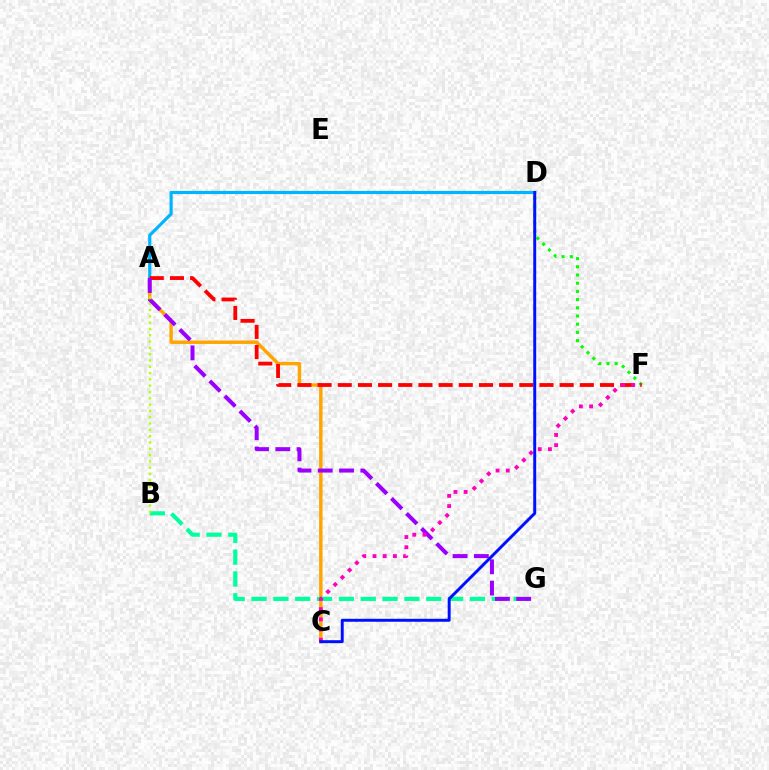{('D', 'F'): [{'color': '#08ff00', 'line_style': 'dotted', 'thickness': 2.23}], ('A', 'C'): [{'color': '#ffa500', 'line_style': 'solid', 'thickness': 2.47}], ('B', 'G'): [{'color': '#00ff9d', 'line_style': 'dashed', 'thickness': 2.97}], ('A', 'B'): [{'color': '#b3ff00', 'line_style': 'dotted', 'thickness': 1.71}], ('A', 'D'): [{'color': '#00b5ff', 'line_style': 'solid', 'thickness': 2.28}], ('A', 'F'): [{'color': '#ff0000', 'line_style': 'dashed', 'thickness': 2.74}], ('A', 'G'): [{'color': '#9b00ff', 'line_style': 'dashed', 'thickness': 2.89}], ('C', 'F'): [{'color': '#ff00bd', 'line_style': 'dotted', 'thickness': 2.77}], ('C', 'D'): [{'color': '#0010ff', 'line_style': 'solid', 'thickness': 2.13}]}